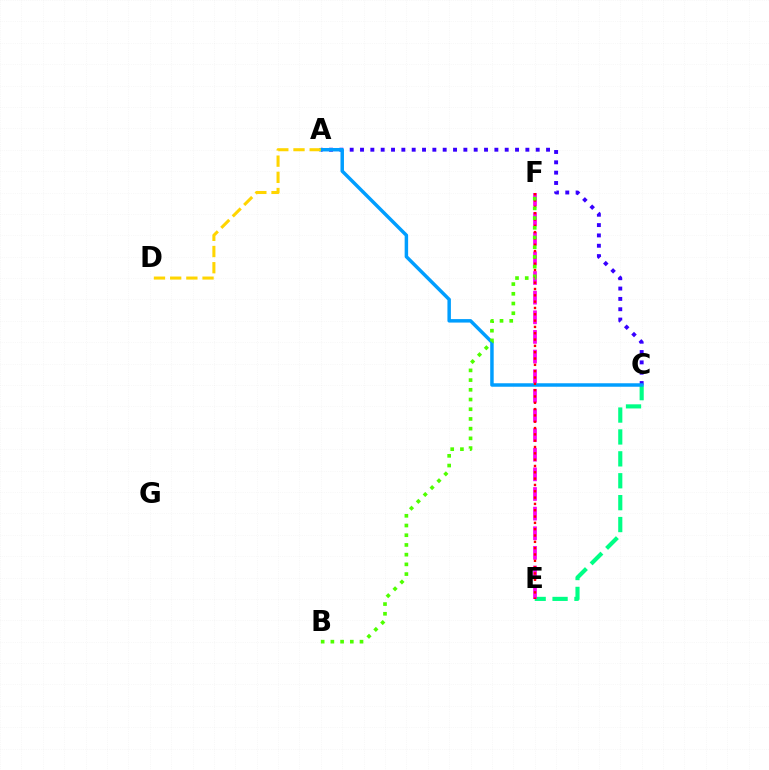{('A', 'C'): [{'color': '#3700ff', 'line_style': 'dotted', 'thickness': 2.81}, {'color': '#009eff', 'line_style': 'solid', 'thickness': 2.5}], ('C', 'E'): [{'color': '#00ff86', 'line_style': 'dashed', 'thickness': 2.97}], ('A', 'D'): [{'color': '#ffd500', 'line_style': 'dashed', 'thickness': 2.2}], ('E', 'F'): [{'color': '#ff00ed', 'line_style': 'dashed', 'thickness': 2.67}, {'color': '#ff0000', 'line_style': 'dotted', 'thickness': 1.72}], ('B', 'F'): [{'color': '#4fff00', 'line_style': 'dotted', 'thickness': 2.64}]}